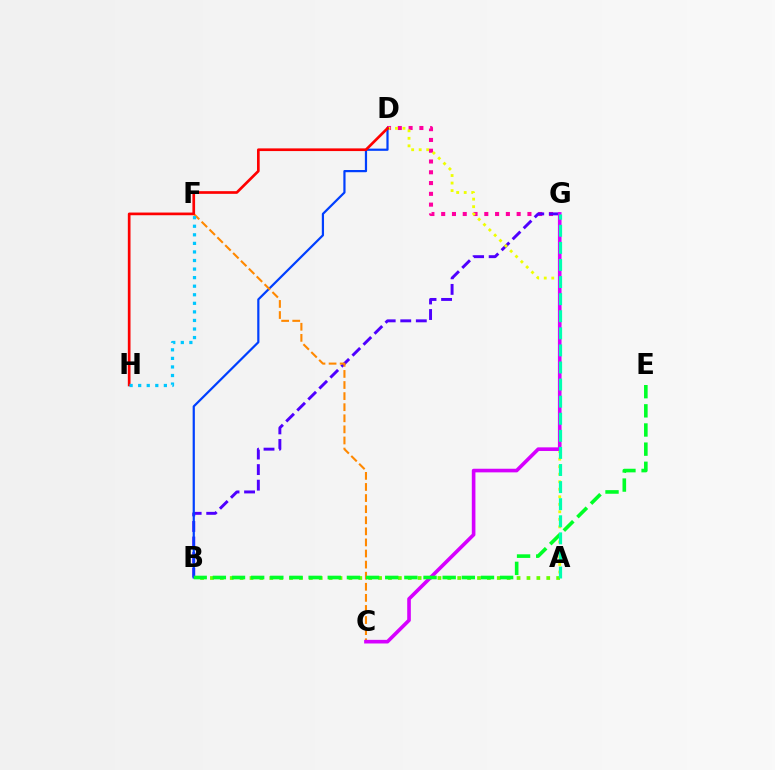{('D', 'G'): [{'color': '#ff00a0', 'line_style': 'dotted', 'thickness': 2.93}], ('B', 'G'): [{'color': '#4f00ff', 'line_style': 'dashed', 'thickness': 2.11}], ('A', 'D'): [{'color': '#eeff00', 'line_style': 'dotted', 'thickness': 2.04}], ('B', 'D'): [{'color': '#003fff', 'line_style': 'solid', 'thickness': 1.59}], ('A', 'B'): [{'color': '#66ff00', 'line_style': 'dotted', 'thickness': 2.69}], ('C', 'F'): [{'color': '#ff8800', 'line_style': 'dashed', 'thickness': 1.51}], ('C', 'G'): [{'color': '#d600ff', 'line_style': 'solid', 'thickness': 2.61}], ('B', 'E'): [{'color': '#00ff27', 'line_style': 'dashed', 'thickness': 2.6}], ('D', 'H'): [{'color': '#ff0000', 'line_style': 'solid', 'thickness': 1.93}], ('A', 'G'): [{'color': '#00ffaf', 'line_style': 'dashed', 'thickness': 2.32}], ('F', 'H'): [{'color': '#00c7ff', 'line_style': 'dotted', 'thickness': 2.33}]}